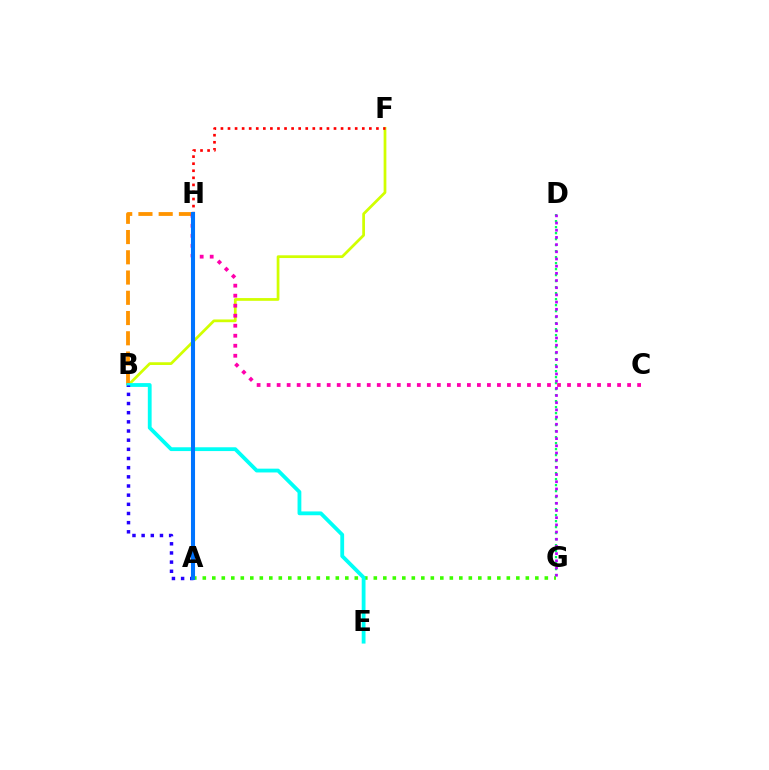{('A', 'G'): [{'color': '#3dff00', 'line_style': 'dotted', 'thickness': 2.58}], ('B', 'F'): [{'color': '#d1ff00', 'line_style': 'solid', 'thickness': 1.97}], ('B', 'H'): [{'color': '#ff9400', 'line_style': 'dashed', 'thickness': 2.75}], ('D', 'G'): [{'color': '#00ff5c', 'line_style': 'dotted', 'thickness': 1.63}, {'color': '#b900ff', 'line_style': 'dotted', 'thickness': 1.95}], ('F', 'H'): [{'color': '#ff0000', 'line_style': 'dotted', 'thickness': 1.92}], ('B', 'E'): [{'color': '#00fff6', 'line_style': 'solid', 'thickness': 2.74}], ('C', 'H'): [{'color': '#ff00ac', 'line_style': 'dotted', 'thickness': 2.72}], ('A', 'B'): [{'color': '#2500ff', 'line_style': 'dotted', 'thickness': 2.49}], ('A', 'H'): [{'color': '#0074ff', 'line_style': 'solid', 'thickness': 2.93}]}